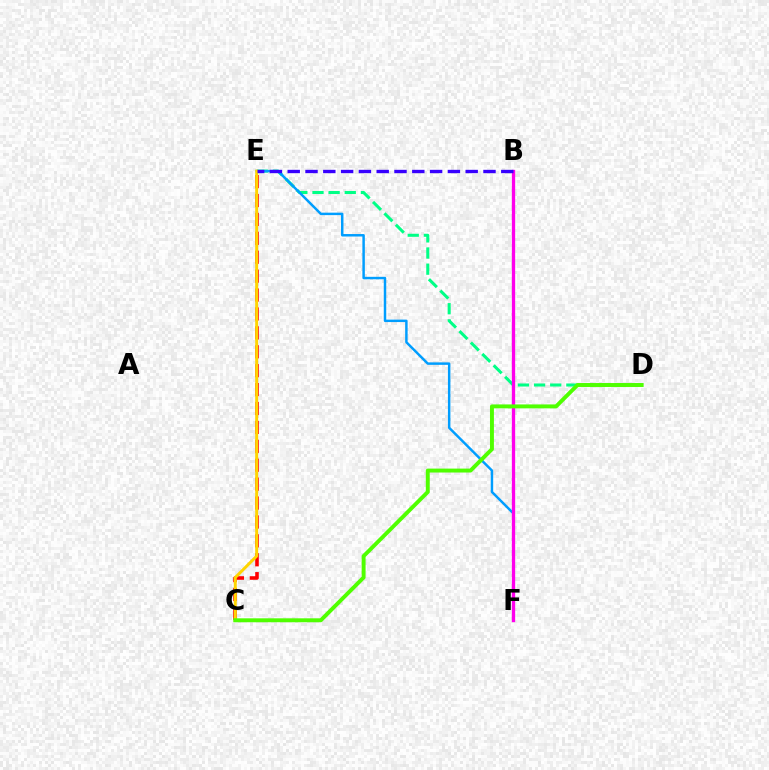{('D', 'E'): [{'color': '#00ff86', 'line_style': 'dashed', 'thickness': 2.19}], ('E', 'F'): [{'color': '#009eff', 'line_style': 'solid', 'thickness': 1.78}], ('C', 'E'): [{'color': '#ff0000', 'line_style': 'dashed', 'thickness': 2.57}, {'color': '#ffd500', 'line_style': 'solid', 'thickness': 2.12}], ('B', 'F'): [{'color': '#ff00ed', 'line_style': 'solid', 'thickness': 2.38}], ('B', 'E'): [{'color': '#3700ff', 'line_style': 'dashed', 'thickness': 2.42}], ('C', 'D'): [{'color': '#4fff00', 'line_style': 'solid', 'thickness': 2.83}]}